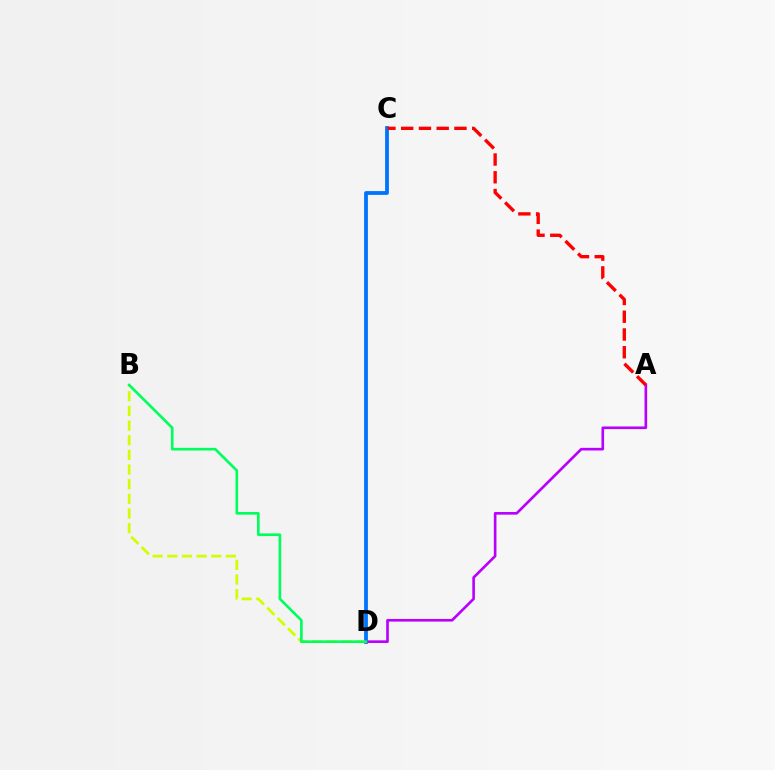{('C', 'D'): [{'color': '#0074ff', 'line_style': 'solid', 'thickness': 2.72}], ('B', 'D'): [{'color': '#d1ff00', 'line_style': 'dashed', 'thickness': 1.99}, {'color': '#00ff5c', 'line_style': 'solid', 'thickness': 1.91}], ('A', 'D'): [{'color': '#b900ff', 'line_style': 'solid', 'thickness': 1.9}], ('A', 'C'): [{'color': '#ff0000', 'line_style': 'dashed', 'thickness': 2.41}]}